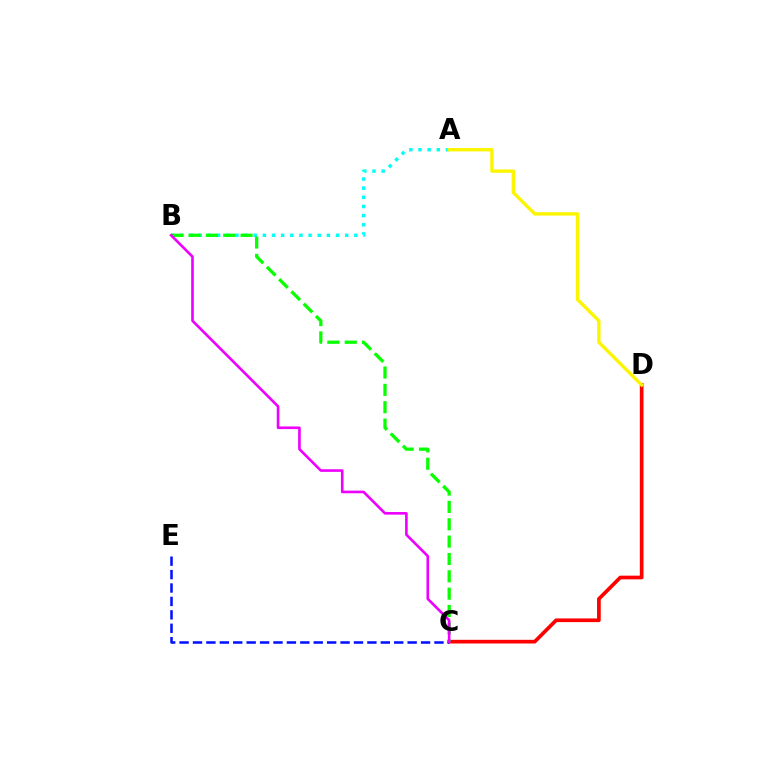{('C', 'D'): [{'color': '#ff0000', 'line_style': 'solid', 'thickness': 2.65}], ('C', 'E'): [{'color': '#0010ff', 'line_style': 'dashed', 'thickness': 1.82}], ('A', 'B'): [{'color': '#00fff6', 'line_style': 'dotted', 'thickness': 2.49}], ('B', 'C'): [{'color': '#08ff00', 'line_style': 'dashed', 'thickness': 2.36}, {'color': '#ee00ff', 'line_style': 'solid', 'thickness': 1.89}], ('A', 'D'): [{'color': '#fcf500', 'line_style': 'solid', 'thickness': 2.43}]}